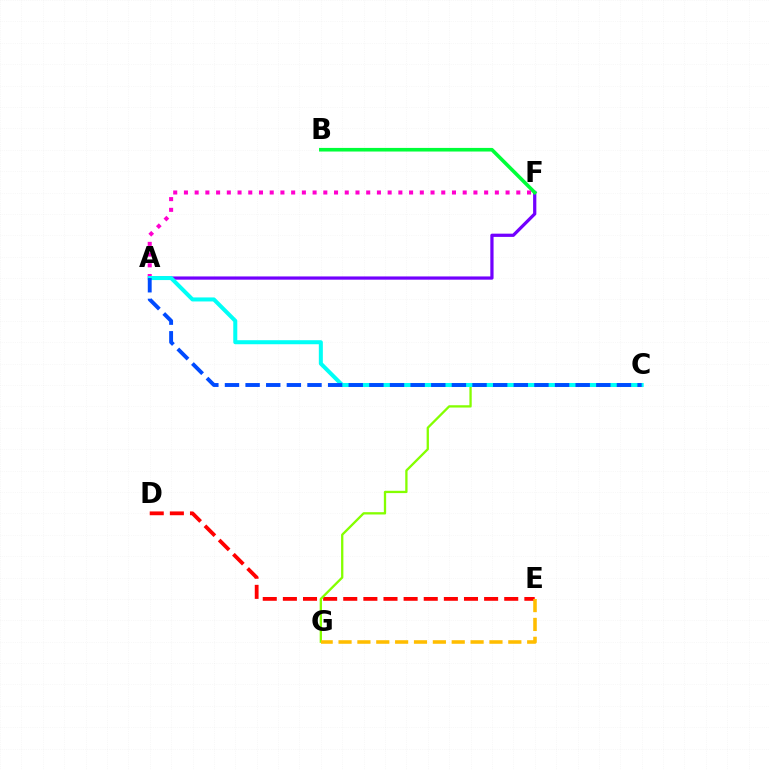{('D', 'E'): [{'color': '#ff0000', 'line_style': 'dashed', 'thickness': 2.73}], ('C', 'G'): [{'color': '#84ff00', 'line_style': 'solid', 'thickness': 1.66}], ('A', 'F'): [{'color': '#7200ff', 'line_style': 'solid', 'thickness': 2.33}, {'color': '#ff00cf', 'line_style': 'dotted', 'thickness': 2.91}], ('B', 'F'): [{'color': '#00ff39', 'line_style': 'solid', 'thickness': 2.6}], ('A', 'C'): [{'color': '#00fff6', 'line_style': 'solid', 'thickness': 2.9}, {'color': '#004bff', 'line_style': 'dashed', 'thickness': 2.8}], ('E', 'G'): [{'color': '#ffbd00', 'line_style': 'dashed', 'thickness': 2.56}]}